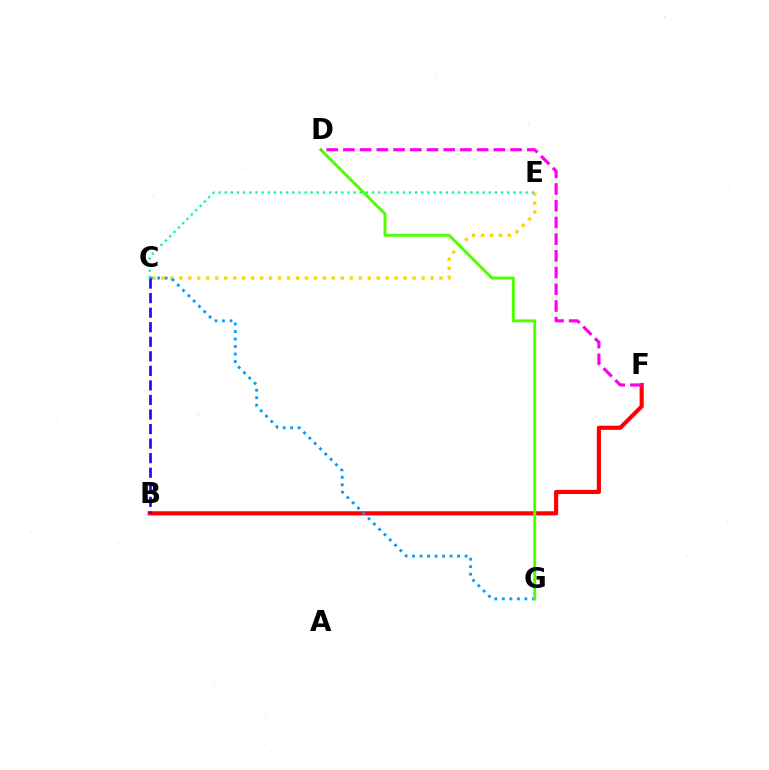{('C', 'E'): [{'color': '#ffd500', 'line_style': 'dotted', 'thickness': 2.44}, {'color': '#00ff86', 'line_style': 'dotted', 'thickness': 1.67}], ('B', 'F'): [{'color': '#ff0000', 'line_style': 'solid', 'thickness': 2.98}], ('C', 'G'): [{'color': '#009eff', 'line_style': 'dotted', 'thickness': 2.04}], ('D', 'G'): [{'color': '#4fff00', 'line_style': 'solid', 'thickness': 2.11}], ('D', 'F'): [{'color': '#ff00ed', 'line_style': 'dashed', 'thickness': 2.27}], ('B', 'C'): [{'color': '#3700ff', 'line_style': 'dashed', 'thickness': 1.98}]}